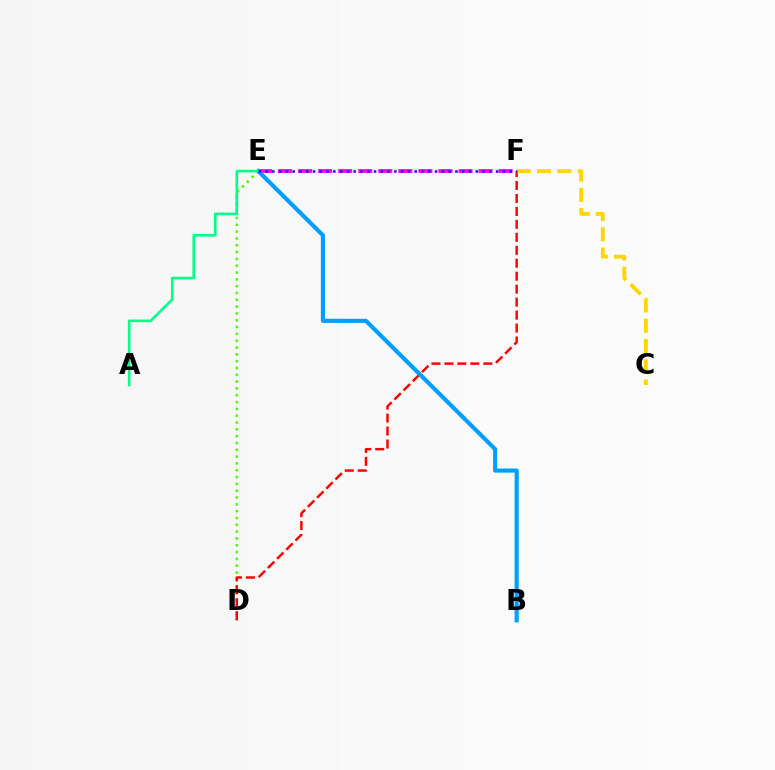{('D', 'E'): [{'color': '#4fff00', 'line_style': 'dotted', 'thickness': 1.85}], ('E', 'F'): [{'color': '#ff00ed', 'line_style': 'dashed', 'thickness': 2.72}, {'color': '#3700ff', 'line_style': 'dotted', 'thickness': 1.84}], ('D', 'F'): [{'color': '#ff0000', 'line_style': 'dashed', 'thickness': 1.76}], ('B', 'E'): [{'color': '#009eff', 'line_style': 'solid', 'thickness': 2.97}], ('C', 'F'): [{'color': '#ffd500', 'line_style': 'dashed', 'thickness': 2.76}], ('A', 'E'): [{'color': '#00ff86', 'line_style': 'solid', 'thickness': 1.89}]}